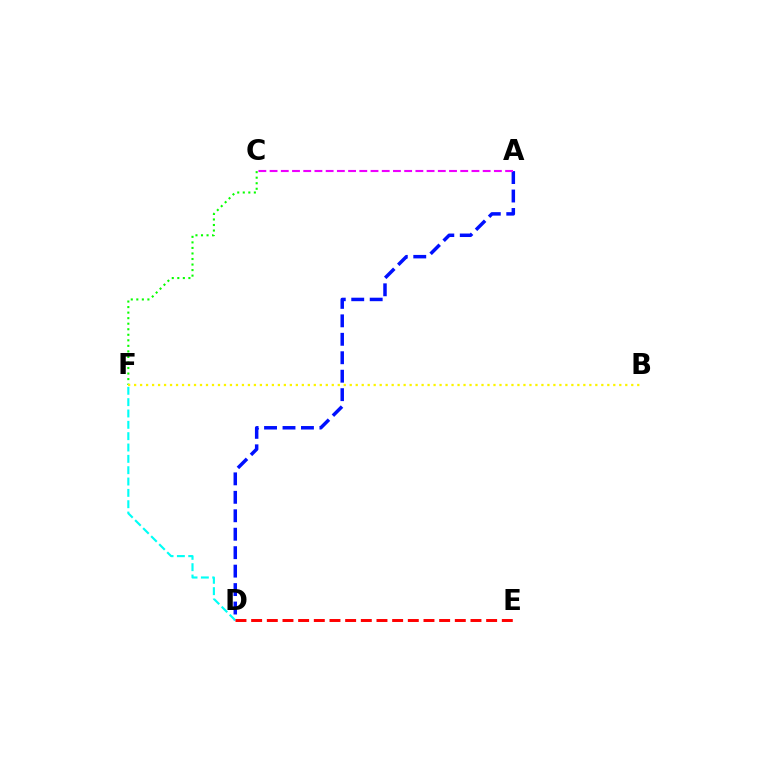{('C', 'F'): [{'color': '#08ff00', 'line_style': 'dotted', 'thickness': 1.51}], ('B', 'F'): [{'color': '#fcf500', 'line_style': 'dotted', 'thickness': 1.63}], ('A', 'D'): [{'color': '#0010ff', 'line_style': 'dashed', 'thickness': 2.51}], ('A', 'C'): [{'color': '#ee00ff', 'line_style': 'dashed', 'thickness': 1.52}], ('D', 'F'): [{'color': '#00fff6', 'line_style': 'dashed', 'thickness': 1.54}], ('D', 'E'): [{'color': '#ff0000', 'line_style': 'dashed', 'thickness': 2.13}]}